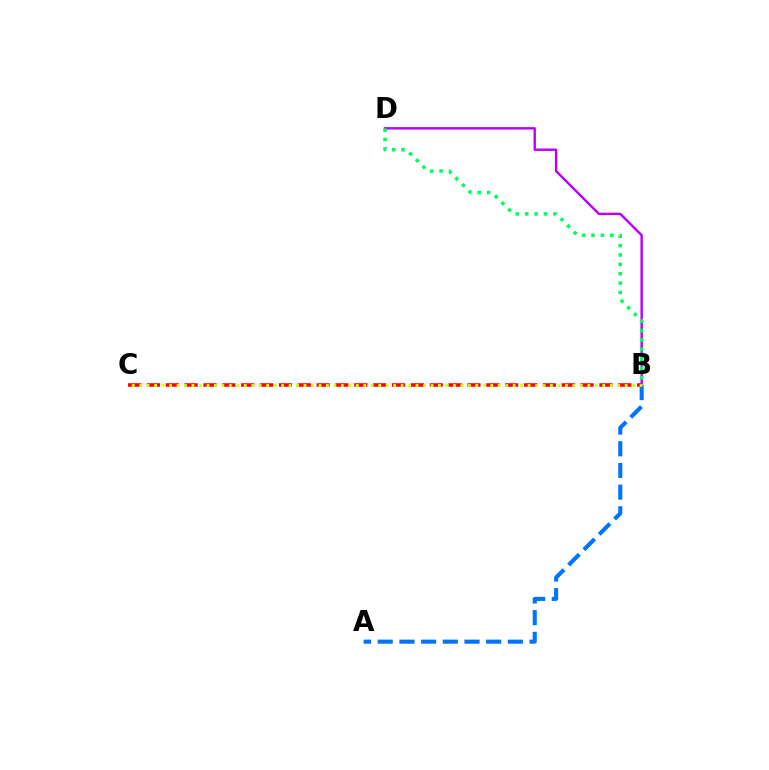{('B', 'C'): [{'color': '#ff0000', 'line_style': 'dashed', 'thickness': 2.56}, {'color': '#d1ff00', 'line_style': 'dotted', 'thickness': 2.03}], ('B', 'D'): [{'color': '#b900ff', 'line_style': 'solid', 'thickness': 1.74}, {'color': '#00ff5c', 'line_style': 'dotted', 'thickness': 2.55}], ('A', 'B'): [{'color': '#0074ff', 'line_style': 'dashed', 'thickness': 2.95}]}